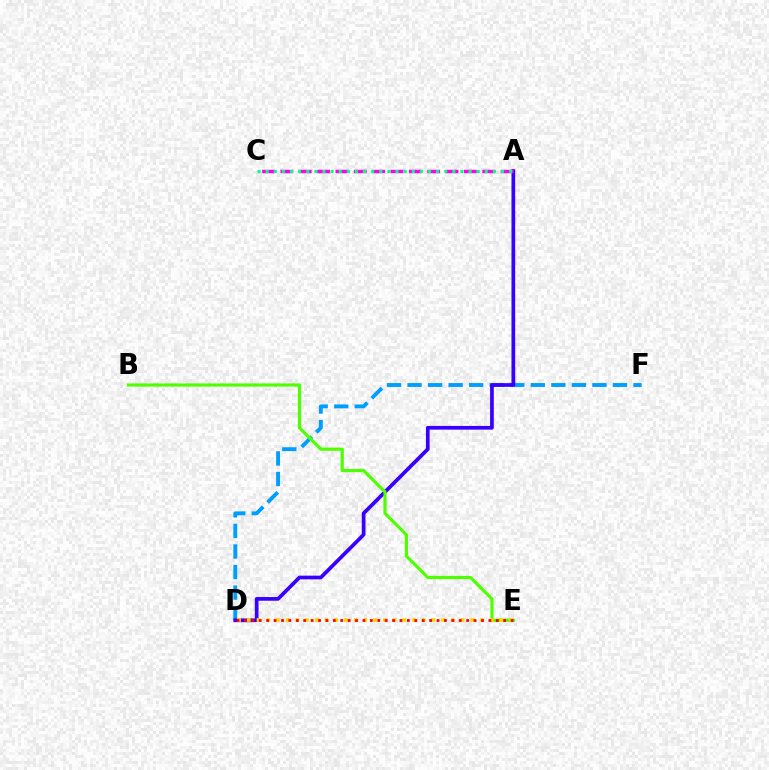{('D', 'F'): [{'color': '#009eff', 'line_style': 'dashed', 'thickness': 2.79}], ('A', 'D'): [{'color': '#3700ff', 'line_style': 'solid', 'thickness': 2.67}], ('A', 'C'): [{'color': '#ff00ed', 'line_style': 'dashed', 'thickness': 2.49}, {'color': '#00ff86', 'line_style': 'dotted', 'thickness': 2.21}], ('B', 'E'): [{'color': '#4fff00', 'line_style': 'solid', 'thickness': 2.29}], ('D', 'E'): [{'color': '#ffd500', 'line_style': 'dotted', 'thickness': 2.64}, {'color': '#ff0000', 'line_style': 'dotted', 'thickness': 2.01}]}